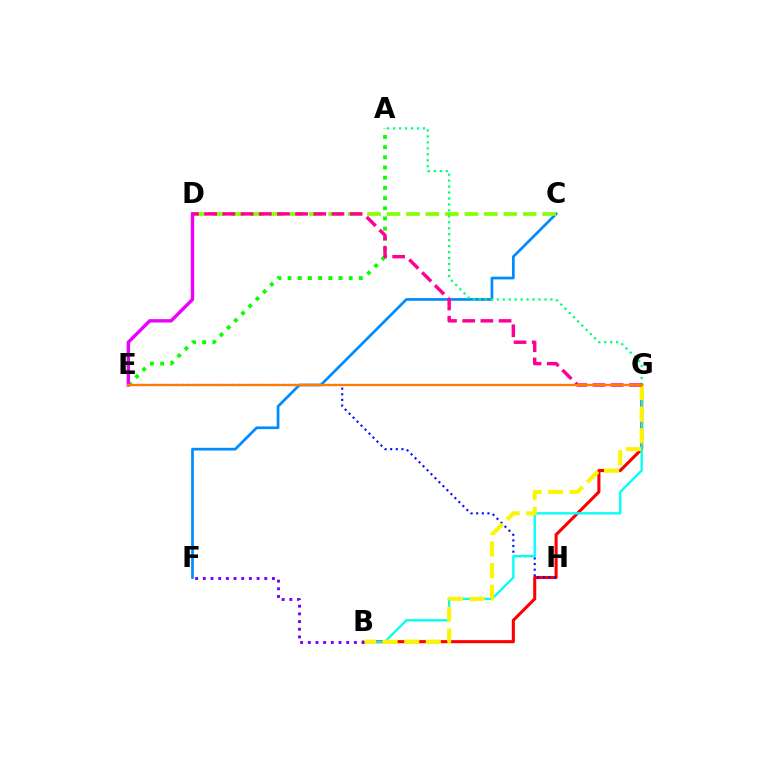{('C', 'F'): [{'color': '#008cff', 'line_style': 'solid', 'thickness': 1.95}], ('C', 'D'): [{'color': '#84ff00', 'line_style': 'dashed', 'thickness': 2.64}], ('A', 'E'): [{'color': '#08ff00', 'line_style': 'dotted', 'thickness': 2.77}], ('B', 'G'): [{'color': '#ff0000', 'line_style': 'solid', 'thickness': 2.23}, {'color': '#00fff6', 'line_style': 'solid', 'thickness': 1.66}, {'color': '#fcf500', 'line_style': 'dashed', 'thickness': 2.94}], ('A', 'G'): [{'color': '#00ff74', 'line_style': 'dotted', 'thickness': 1.62}], ('D', 'E'): [{'color': '#ee00ff', 'line_style': 'solid', 'thickness': 2.43}], ('E', 'H'): [{'color': '#0010ff', 'line_style': 'dotted', 'thickness': 1.53}], ('D', 'G'): [{'color': '#ff0094', 'line_style': 'dashed', 'thickness': 2.47}], ('B', 'F'): [{'color': '#7200ff', 'line_style': 'dotted', 'thickness': 2.09}], ('E', 'G'): [{'color': '#ff7c00', 'line_style': 'solid', 'thickness': 1.67}]}